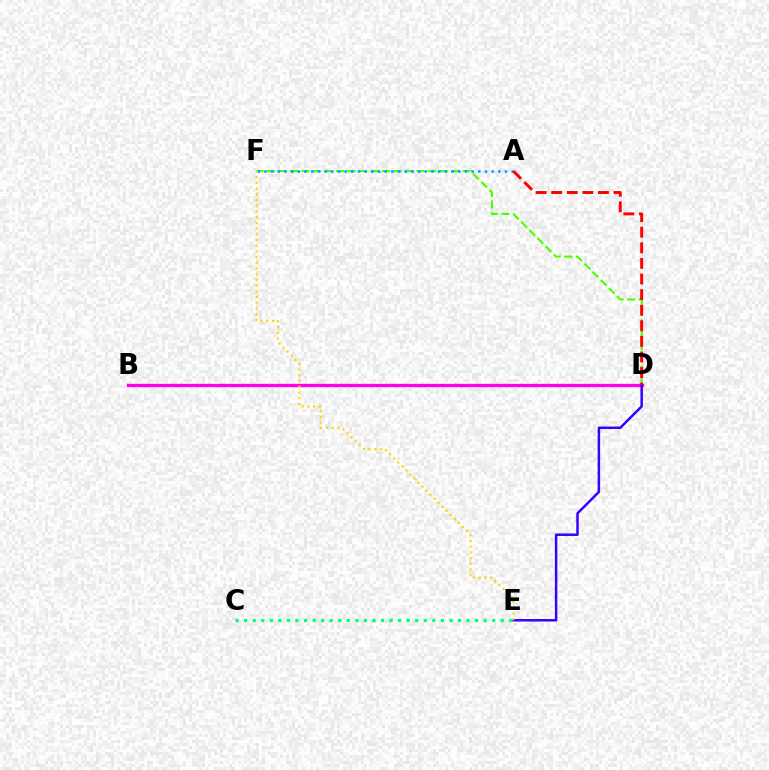{('D', 'F'): [{'color': '#4fff00', 'line_style': 'dashed', 'thickness': 1.56}], ('B', 'D'): [{'color': '#ff00ed', 'line_style': 'solid', 'thickness': 2.37}], ('A', 'F'): [{'color': '#009eff', 'line_style': 'dotted', 'thickness': 1.82}], ('D', 'E'): [{'color': '#3700ff', 'line_style': 'solid', 'thickness': 1.79}], ('C', 'E'): [{'color': '#00ff86', 'line_style': 'dotted', 'thickness': 2.32}], ('E', 'F'): [{'color': '#ffd500', 'line_style': 'dotted', 'thickness': 1.55}], ('A', 'D'): [{'color': '#ff0000', 'line_style': 'dashed', 'thickness': 2.12}]}